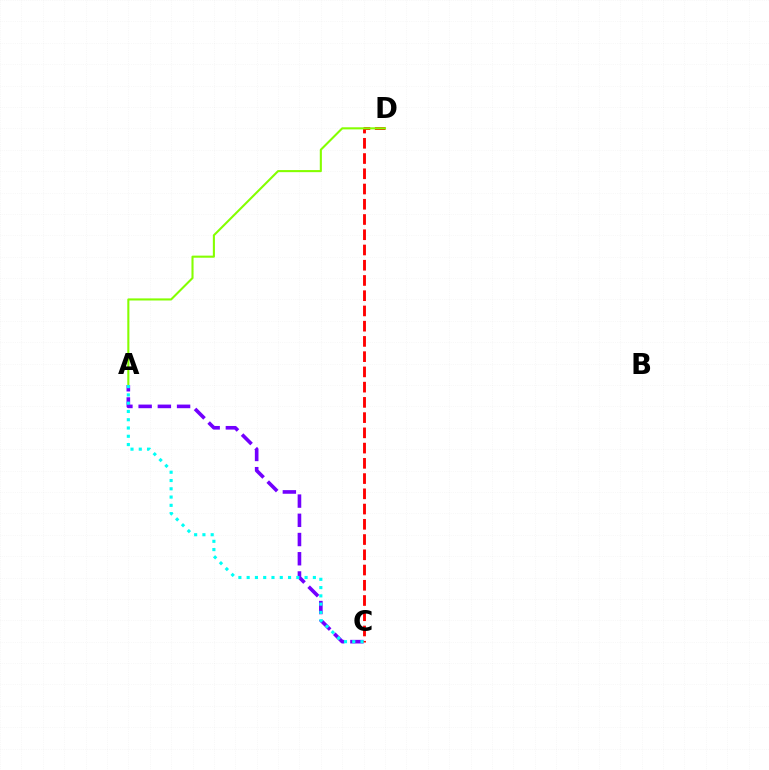{('A', 'C'): [{'color': '#7200ff', 'line_style': 'dashed', 'thickness': 2.61}, {'color': '#00fff6', 'line_style': 'dotted', 'thickness': 2.25}], ('C', 'D'): [{'color': '#ff0000', 'line_style': 'dashed', 'thickness': 2.07}], ('A', 'D'): [{'color': '#84ff00', 'line_style': 'solid', 'thickness': 1.5}]}